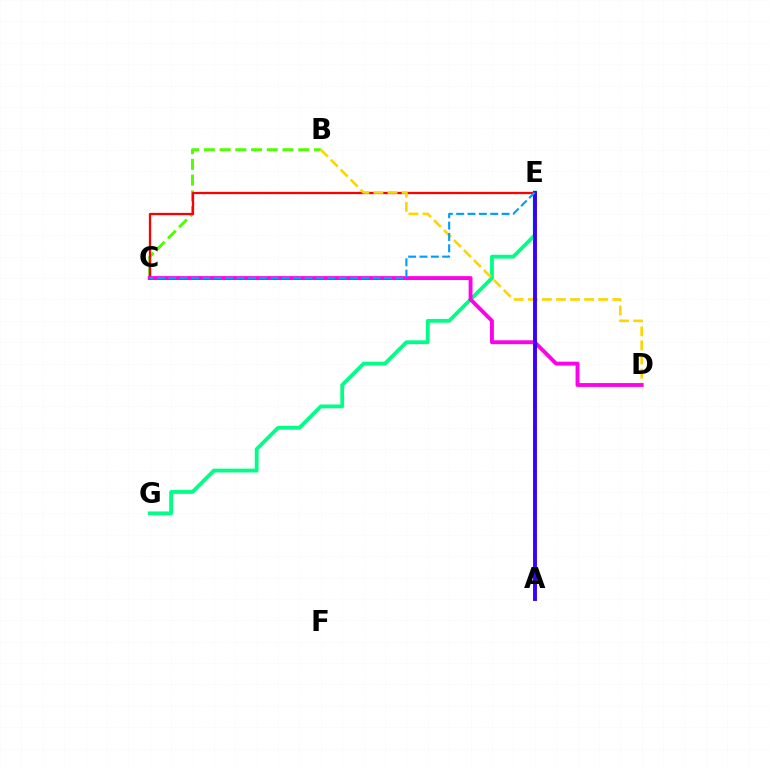{('E', 'G'): [{'color': '#00ff86', 'line_style': 'solid', 'thickness': 2.74}], ('B', 'C'): [{'color': '#4fff00', 'line_style': 'dashed', 'thickness': 2.14}], ('C', 'E'): [{'color': '#ff0000', 'line_style': 'solid', 'thickness': 1.64}, {'color': '#009eff', 'line_style': 'dashed', 'thickness': 1.54}], ('B', 'D'): [{'color': '#ffd500', 'line_style': 'dashed', 'thickness': 1.91}], ('C', 'D'): [{'color': '#ff00ed', 'line_style': 'solid', 'thickness': 2.8}], ('A', 'E'): [{'color': '#3700ff', 'line_style': 'solid', 'thickness': 2.81}]}